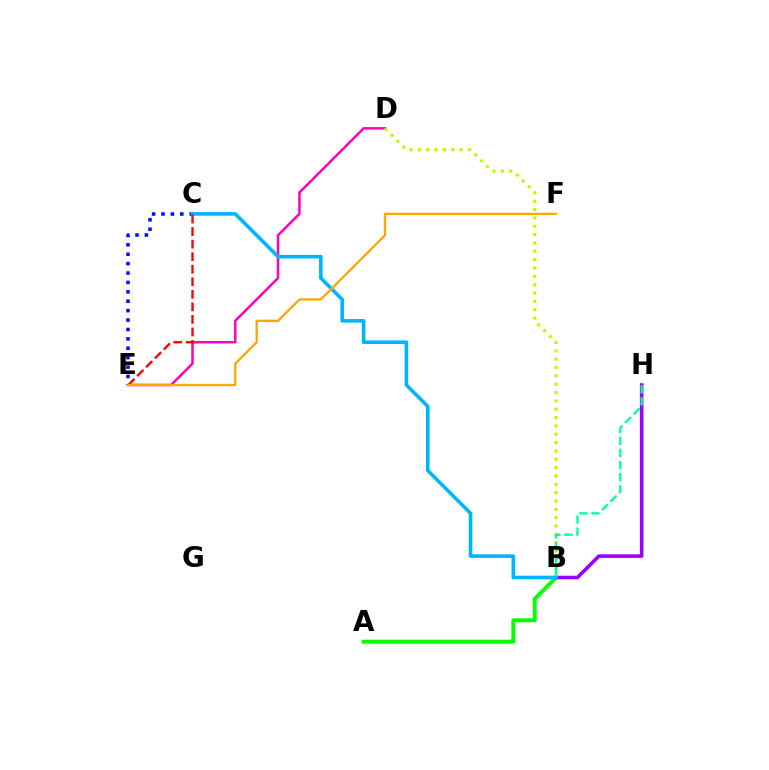{('A', 'B'): [{'color': '#08ff00', 'line_style': 'solid', 'thickness': 2.83}], ('B', 'H'): [{'color': '#9b00ff', 'line_style': 'solid', 'thickness': 2.59}, {'color': '#00ff9d', 'line_style': 'dashed', 'thickness': 1.64}], ('C', 'E'): [{'color': '#0010ff', 'line_style': 'dotted', 'thickness': 2.56}, {'color': '#ff0000', 'line_style': 'dashed', 'thickness': 1.7}], ('D', 'E'): [{'color': '#ff00bd', 'line_style': 'solid', 'thickness': 1.8}], ('B', 'D'): [{'color': '#b3ff00', 'line_style': 'dotted', 'thickness': 2.27}], ('B', 'C'): [{'color': '#00b5ff', 'line_style': 'solid', 'thickness': 2.6}], ('E', 'F'): [{'color': '#ffa500', 'line_style': 'solid', 'thickness': 1.65}]}